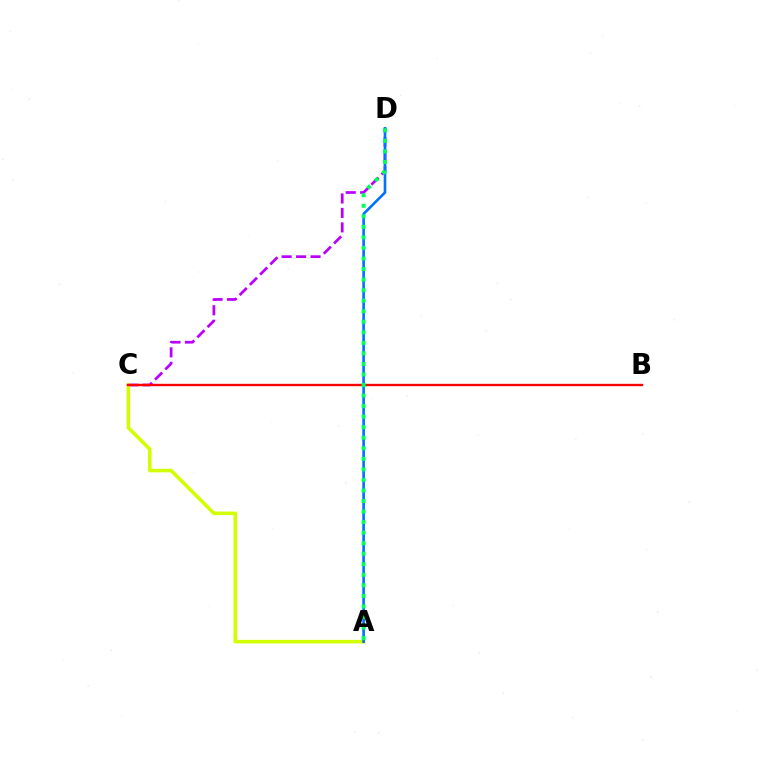{('C', 'D'): [{'color': '#b900ff', 'line_style': 'dashed', 'thickness': 1.97}], ('A', 'C'): [{'color': '#d1ff00', 'line_style': 'solid', 'thickness': 2.57}], ('B', 'C'): [{'color': '#ff0000', 'line_style': 'solid', 'thickness': 1.72}], ('A', 'D'): [{'color': '#0074ff', 'line_style': 'solid', 'thickness': 1.9}, {'color': '#00ff5c', 'line_style': 'dotted', 'thickness': 2.86}]}